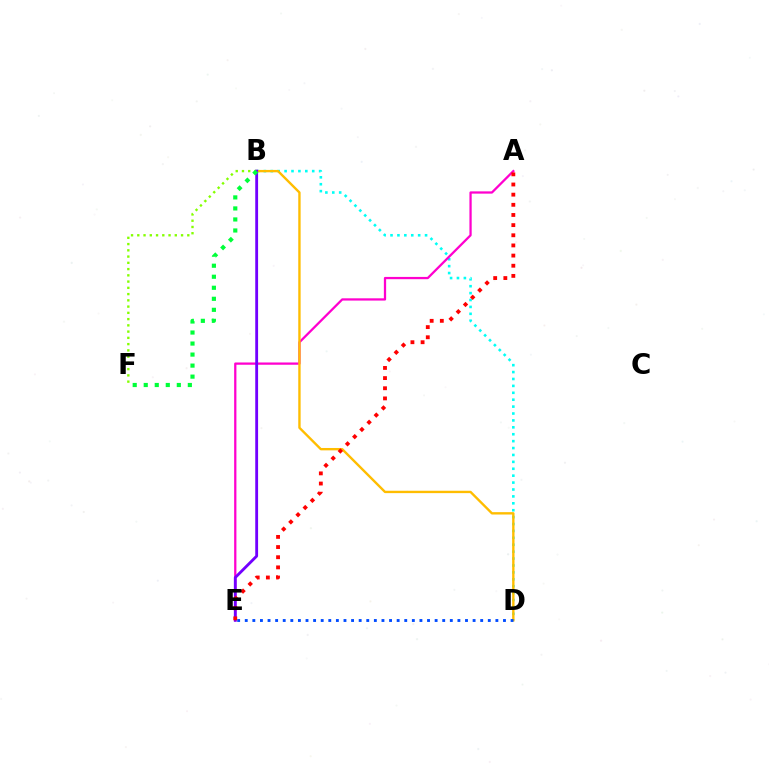{('B', 'F'): [{'color': '#84ff00', 'line_style': 'dotted', 'thickness': 1.7}, {'color': '#00ff39', 'line_style': 'dotted', 'thickness': 3.0}], ('B', 'D'): [{'color': '#00fff6', 'line_style': 'dotted', 'thickness': 1.88}, {'color': '#ffbd00', 'line_style': 'solid', 'thickness': 1.71}], ('A', 'E'): [{'color': '#ff00cf', 'line_style': 'solid', 'thickness': 1.63}, {'color': '#ff0000', 'line_style': 'dotted', 'thickness': 2.76}], ('B', 'E'): [{'color': '#7200ff', 'line_style': 'solid', 'thickness': 2.05}], ('D', 'E'): [{'color': '#004bff', 'line_style': 'dotted', 'thickness': 2.06}]}